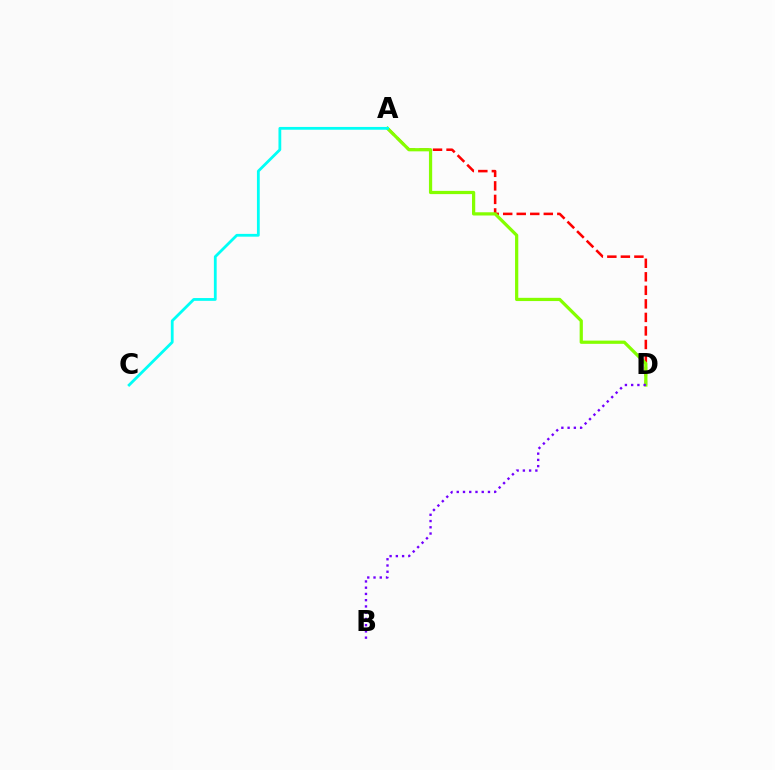{('A', 'D'): [{'color': '#ff0000', 'line_style': 'dashed', 'thickness': 1.84}, {'color': '#84ff00', 'line_style': 'solid', 'thickness': 2.32}], ('A', 'C'): [{'color': '#00fff6', 'line_style': 'solid', 'thickness': 2.01}], ('B', 'D'): [{'color': '#7200ff', 'line_style': 'dotted', 'thickness': 1.7}]}